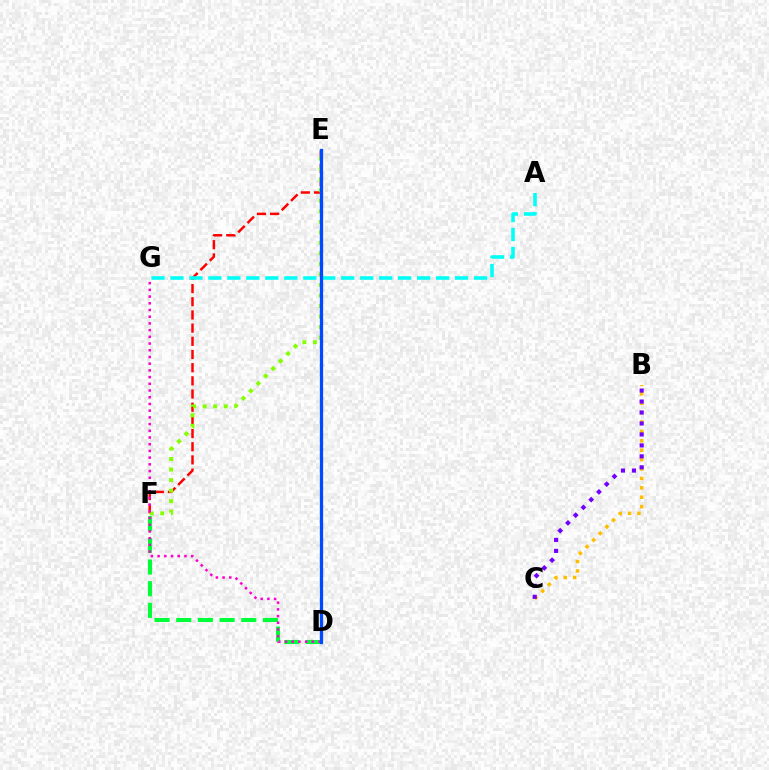{('B', 'C'): [{'color': '#ffbd00', 'line_style': 'dotted', 'thickness': 2.55}, {'color': '#7200ff', 'line_style': 'dotted', 'thickness': 2.98}], ('E', 'F'): [{'color': '#ff0000', 'line_style': 'dashed', 'thickness': 1.79}, {'color': '#84ff00', 'line_style': 'dotted', 'thickness': 2.86}], ('D', 'F'): [{'color': '#00ff39', 'line_style': 'dashed', 'thickness': 2.94}], ('A', 'G'): [{'color': '#00fff6', 'line_style': 'dashed', 'thickness': 2.58}], ('D', 'G'): [{'color': '#ff00cf', 'line_style': 'dotted', 'thickness': 1.82}], ('D', 'E'): [{'color': '#004bff', 'line_style': 'solid', 'thickness': 2.36}]}